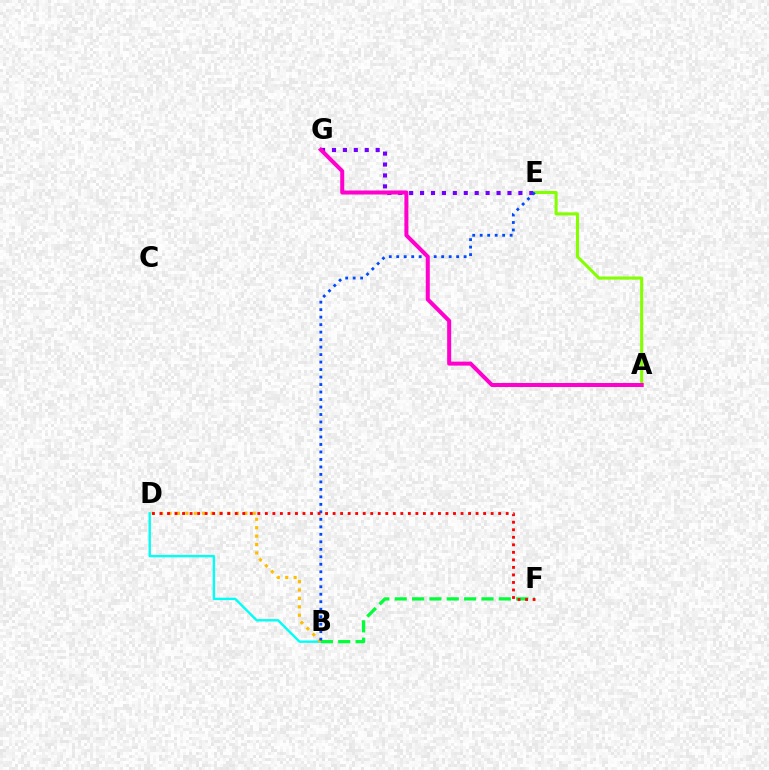{('E', 'G'): [{'color': '#7200ff', 'line_style': 'dotted', 'thickness': 2.97}], ('B', 'D'): [{'color': '#00fff6', 'line_style': 'solid', 'thickness': 1.71}, {'color': '#ffbd00', 'line_style': 'dotted', 'thickness': 2.29}], ('B', 'F'): [{'color': '#00ff39', 'line_style': 'dashed', 'thickness': 2.36}], ('A', 'E'): [{'color': '#84ff00', 'line_style': 'solid', 'thickness': 2.2}], ('B', 'E'): [{'color': '#004bff', 'line_style': 'dotted', 'thickness': 2.03}], ('D', 'F'): [{'color': '#ff0000', 'line_style': 'dotted', 'thickness': 2.04}], ('A', 'G'): [{'color': '#ff00cf', 'line_style': 'solid', 'thickness': 2.89}]}